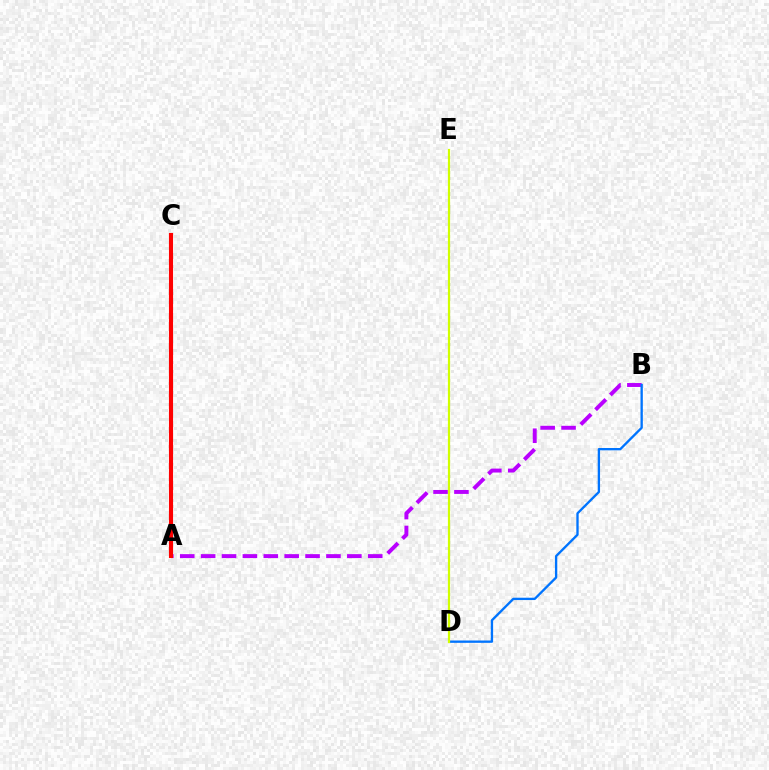{('A', 'B'): [{'color': '#b900ff', 'line_style': 'dashed', 'thickness': 2.84}], ('A', 'C'): [{'color': '#00ff5c', 'line_style': 'dotted', 'thickness': 2.2}, {'color': '#ff0000', 'line_style': 'solid', 'thickness': 2.96}], ('B', 'D'): [{'color': '#0074ff', 'line_style': 'solid', 'thickness': 1.68}], ('D', 'E'): [{'color': '#d1ff00', 'line_style': 'solid', 'thickness': 1.59}]}